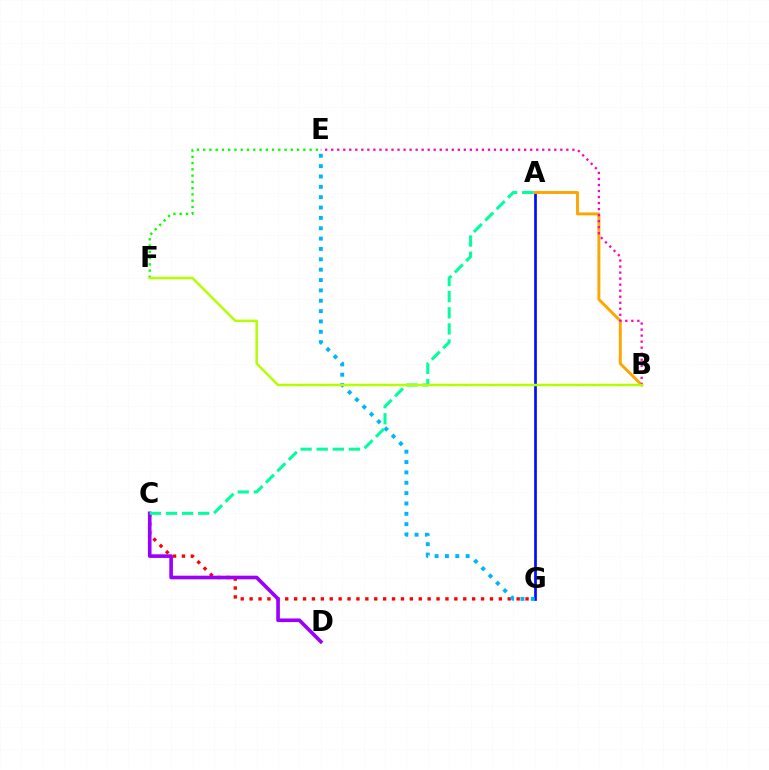{('A', 'G'): [{'color': '#0010ff', 'line_style': 'solid', 'thickness': 1.96}], ('C', 'G'): [{'color': '#ff0000', 'line_style': 'dotted', 'thickness': 2.42}], ('A', 'B'): [{'color': '#ffa500', 'line_style': 'solid', 'thickness': 2.11}], ('B', 'E'): [{'color': '#ff00bd', 'line_style': 'dotted', 'thickness': 1.64}], ('E', 'G'): [{'color': '#00b5ff', 'line_style': 'dotted', 'thickness': 2.81}], ('C', 'D'): [{'color': '#9b00ff', 'line_style': 'solid', 'thickness': 2.62}], ('A', 'C'): [{'color': '#00ff9d', 'line_style': 'dashed', 'thickness': 2.19}], ('E', 'F'): [{'color': '#08ff00', 'line_style': 'dotted', 'thickness': 1.7}], ('B', 'F'): [{'color': '#b3ff00', 'line_style': 'solid', 'thickness': 1.78}]}